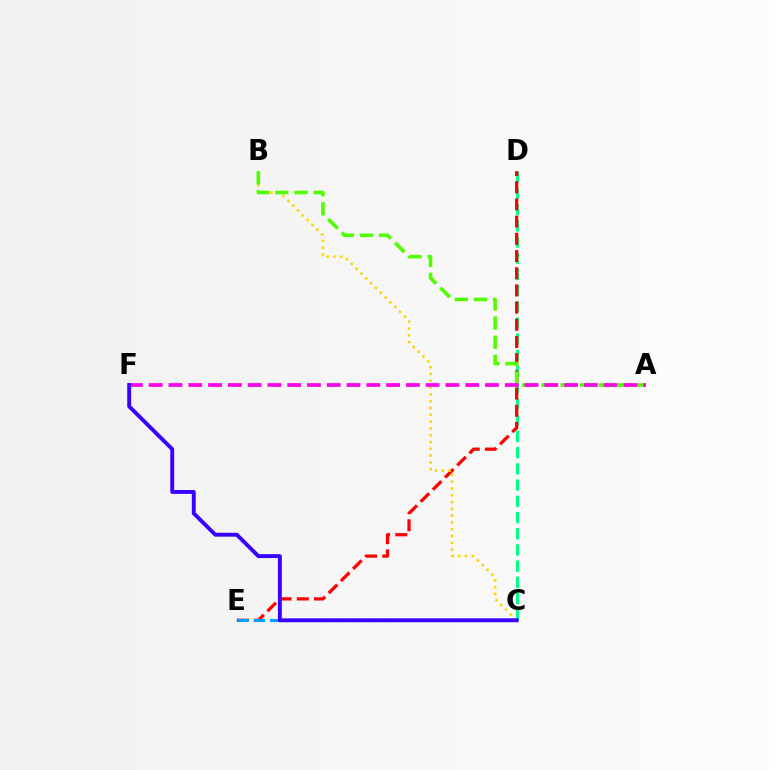{('C', 'D'): [{'color': '#00ff86', 'line_style': 'dashed', 'thickness': 2.2}], ('D', 'E'): [{'color': '#ff0000', 'line_style': 'dashed', 'thickness': 2.34}], ('B', 'C'): [{'color': '#ffd500', 'line_style': 'dotted', 'thickness': 1.85}], ('A', 'B'): [{'color': '#4fff00', 'line_style': 'dashed', 'thickness': 2.6}], ('A', 'F'): [{'color': '#ff00ed', 'line_style': 'dashed', 'thickness': 2.69}], ('C', 'E'): [{'color': '#009eff', 'line_style': 'dashed', 'thickness': 2.21}], ('C', 'F'): [{'color': '#3700ff', 'line_style': 'solid', 'thickness': 2.8}]}